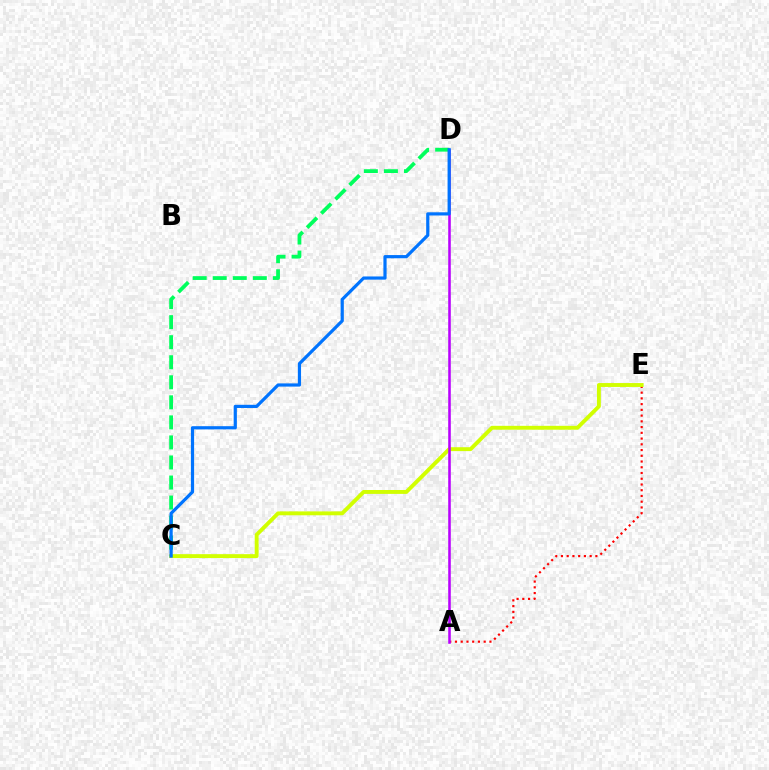{('A', 'E'): [{'color': '#ff0000', 'line_style': 'dotted', 'thickness': 1.56}], ('C', 'E'): [{'color': '#d1ff00', 'line_style': 'solid', 'thickness': 2.8}], ('A', 'D'): [{'color': '#b900ff', 'line_style': 'solid', 'thickness': 1.84}], ('C', 'D'): [{'color': '#00ff5c', 'line_style': 'dashed', 'thickness': 2.72}, {'color': '#0074ff', 'line_style': 'solid', 'thickness': 2.3}]}